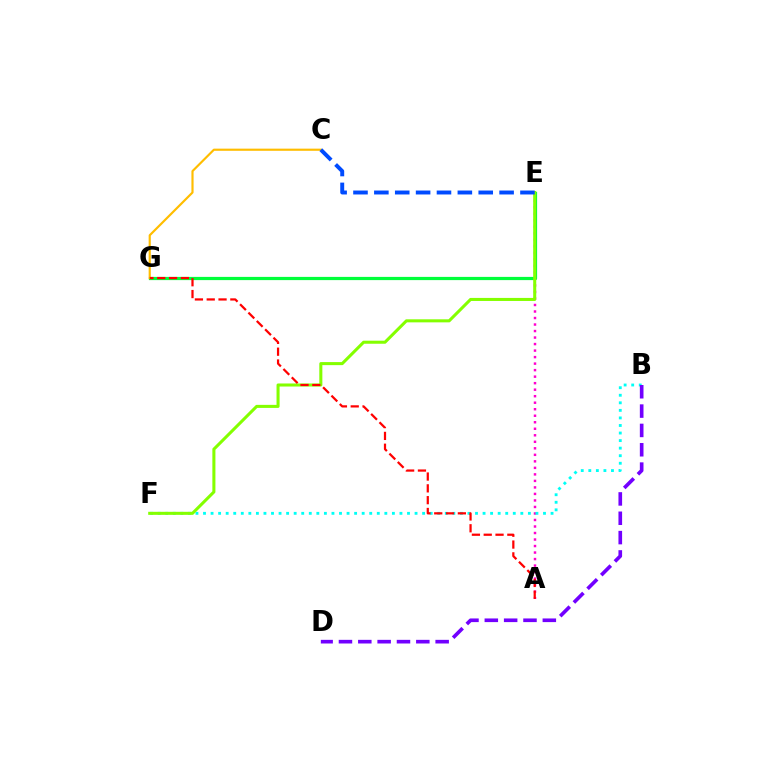{('A', 'E'): [{'color': '#ff00cf', 'line_style': 'dotted', 'thickness': 1.77}], ('E', 'G'): [{'color': '#00ff39', 'line_style': 'solid', 'thickness': 2.31}], ('B', 'F'): [{'color': '#00fff6', 'line_style': 'dotted', 'thickness': 2.05}], ('C', 'G'): [{'color': '#ffbd00', 'line_style': 'solid', 'thickness': 1.56}], ('B', 'D'): [{'color': '#7200ff', 'line_style': 'dashed', 'thickness': 2.63}], ('E', 'F'): [{'color': '#84ff00', 'line_style': 'solid', 'thickness': 2.19}], ('A', 'G'): [{'color': '#ff0000', 'line_style': 'dashed', 'thickness': 1.6}], ('C', 'E'): [{'color': '#004bff', 'line_style': 'dashed', 'thickness': 2.84}]}